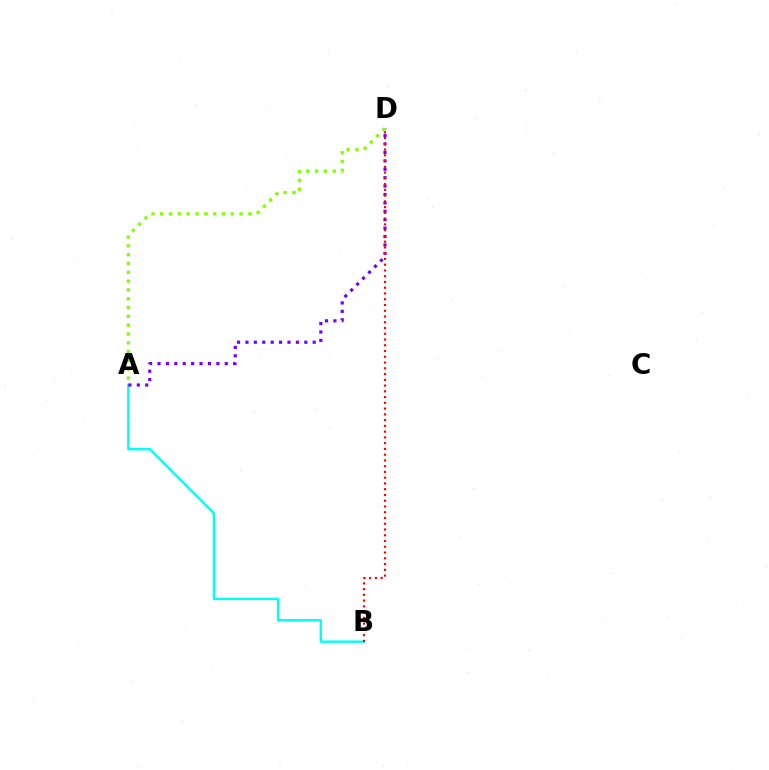{('A', 'B'): [{'color': '#00fff6', 'line_style': 'solid', 'thickness': 1.74}], ('A', 'D'): [{'color': '#7200ff', 'line_style': 'dotted', 'thickness': 2.29}, {'color': '#84ff00', 'line_style': 'dotted', 'thickness': 2.39}], ('B', 'D'): [{'color': '#ff0000', 'line_style': 'dotted', 'thickness': 1.56}]}